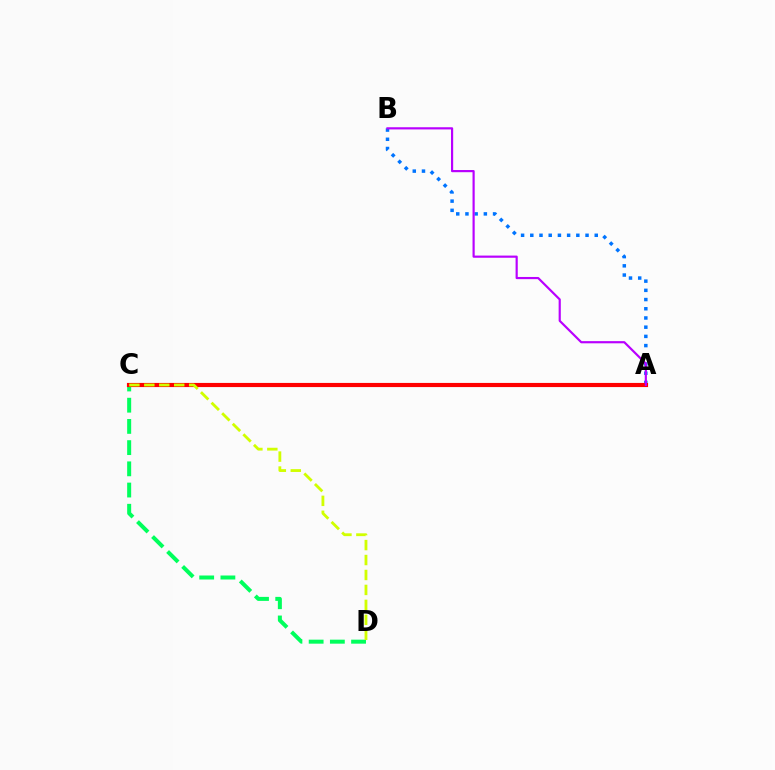{('C', 'D'): [{'color': '#00ff5c', 'line_style': 'dashed', 'thickness': 2.88}, {'color': '#d1ff00', 'line_style': 'dashed', 'thickness': 2.03}], ('A', 'B'): [{'color': '#0074ff', 'line_style': 'dotted', 'thickness': 2.5}, {'color': '#b900ff', 'line_style': 'solid', 'thickness': 1.57}], ('A', 'C'): [{'color': '#ff0000', 'line_style': 'solid', 'thickness': 2.98}]}